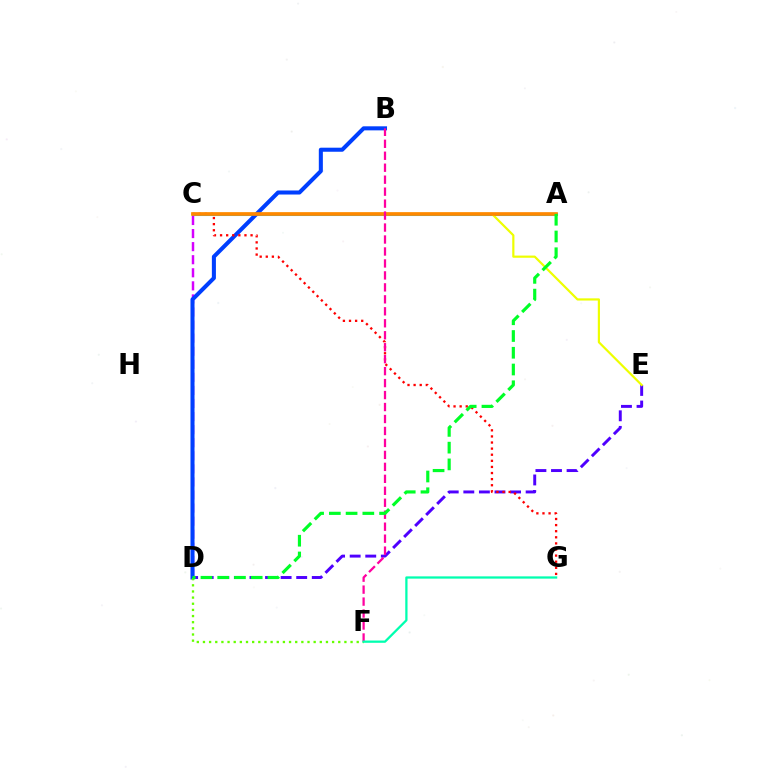{('D', 'E'): [{'color': '#4f00ff', 'line_style': 'dashed', 'thickness': 2.12}], ('A', 'C'): [{'color': '#00c7ff', 'line_style': 'solid', 'thickness': 2.21}, {'color': '#ff8800', 'line_style': 'solid', 'thickness': 2.65}], ('C', 'D'): [{'color': '#d600ff', 'line_style': 'dashed', 'thickness': 1.78}], ('C', 'E'): [{'color': '#eeff00', 'line_style': 'solid', 'thickness': 1.58}], ('B', 'D'): [{'color': '#003fff', 'line_style': 'solid', 'thickness': 2.92}], ('C', 'G'): [{'color': '#ff0000', 'line_style': 'dotted', 'thickness': 1.66}], ('D', 'F'): [{'color': '#66ff00', 'line_style': 'dotted', 'thickness': 1.67}], ('B', 'F'): [{'color': '#ff00a0', 'line_style': 'dashed', 'thickness': 1.63}], ('A', 'D'): [{'color': '#00ff27', 'line_style': 'dashed', 'thickness': 2.28}], ('F', 'G'): [{'color': '#00ffaf', 'line_style': 'solid', 'thickness': 1.63}]}